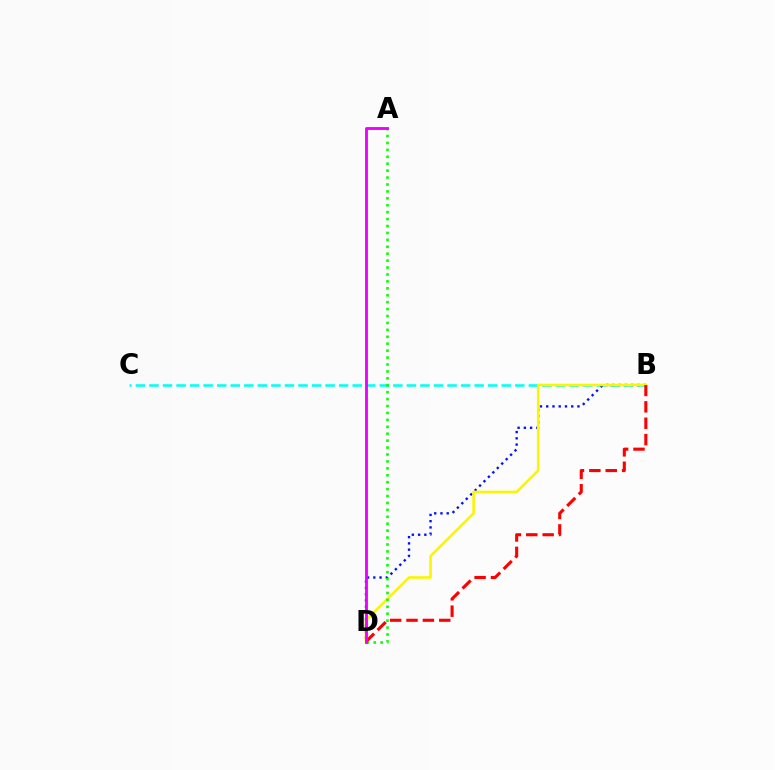{('B', 'C'): [{'color': '#00fff6', 'line_style': 'dashed', 'thickness': 1.84}], ('B', 'D'): [{'color': '#0010ff', 'line_style': 'dotted', 'thickness': 1.7}, {'color': '#fcf500', 'line_style': 'solid', 'thickness': 1.86}, {'color': '#ff0000', 'line_style': 'dashed', 'thickness': 2.23}], ('A', 'D'): [{'color': '#08ff00', 'line_style': 'dotted', 'thickness': 1.88}, {'color': '#ee00ff', 'line_style': 'solid', 'thickness': 2.05}]}